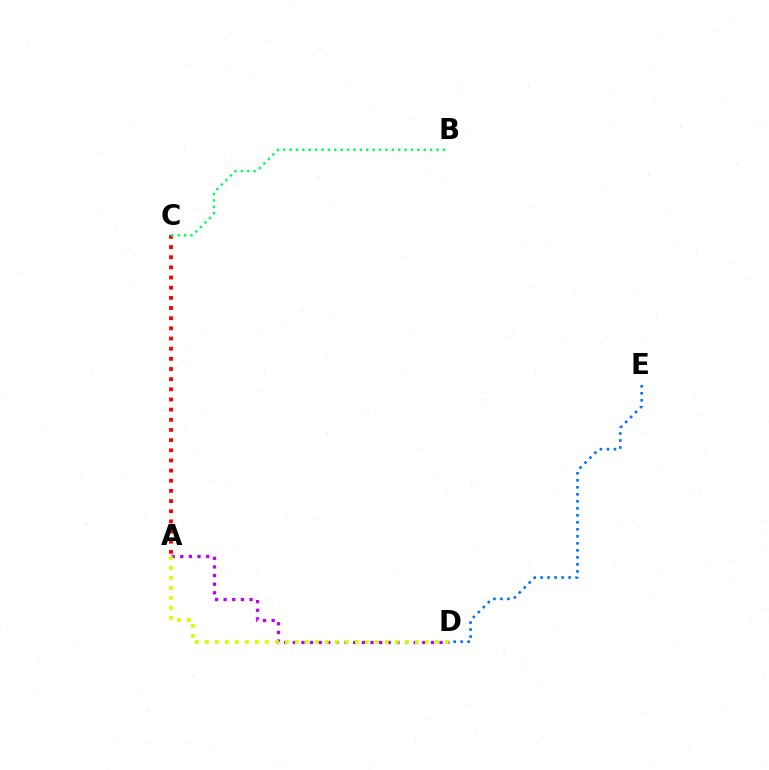{('A', 'D'): [{'color': '#b900ff', 'line_style': 'dotted', 'thickness': 2.35}, {'color': '#d1ff00', 'line_style': 'dotted', 'thickness': 2.72}], ('D', 'E'): [{'color': '#0074ff', 'line_style': 'dotted', 'thickness': 1.9}], ('A', 'C'): [{'color': '#ff0000', 'line_style': 'dotted', 'thickness': 2.76}], ('B', 'C'): [{'color': '#00ff5c', 'line_style': 'dotted', 'thickness': 1.74}]}